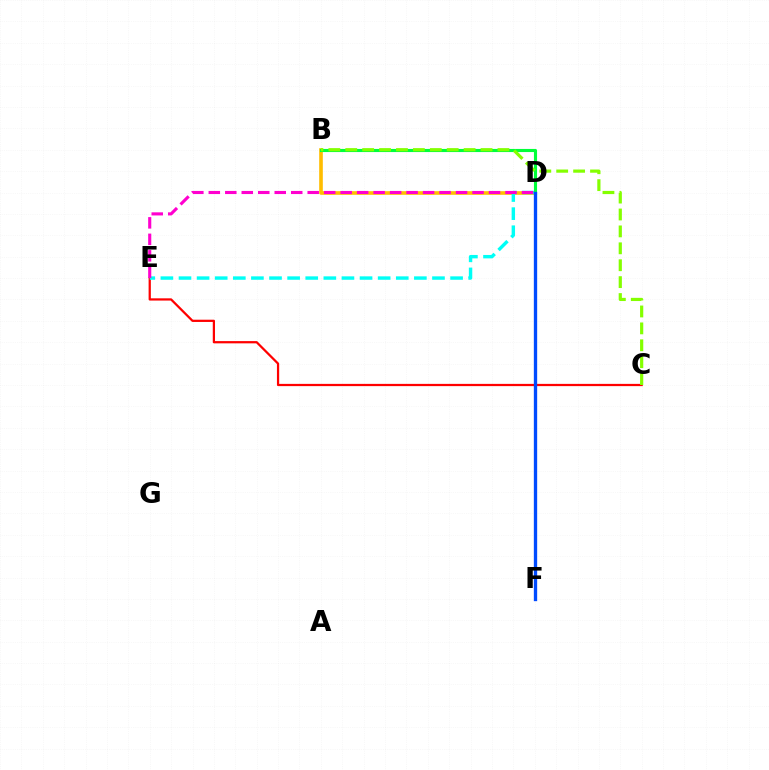{('B', 'D'): [{'color': '#ffbd00', 'line_style': 'solid', 'thickness': 2.62}, {'color': '#00ff39', 'line_style': 'solid', 'thickness': 2.24}], ('C', 'E'): [{'color': '#ff0000', 'line_style': 'solid', 'thickness': 1.61}], ('D', 'E'): [{'color': '#00fff6', 'line_style': 'dashed', 'thickness': 2.46}, {'color': '#ff00cf', 'line_style': 'dashed', 'thickness': 2.24}], ('D', 'F'): [{'color': '#7200ff', 'line_style': 'solid', 'thickness': 2.18}, {'color': '#004bff', 'line_style': 'solid', 'thickness': 2.38}], ('B', 'C'): [{'color': '#84ff00', 'line_style': 'dashed', 'thickness': 2.3}]}